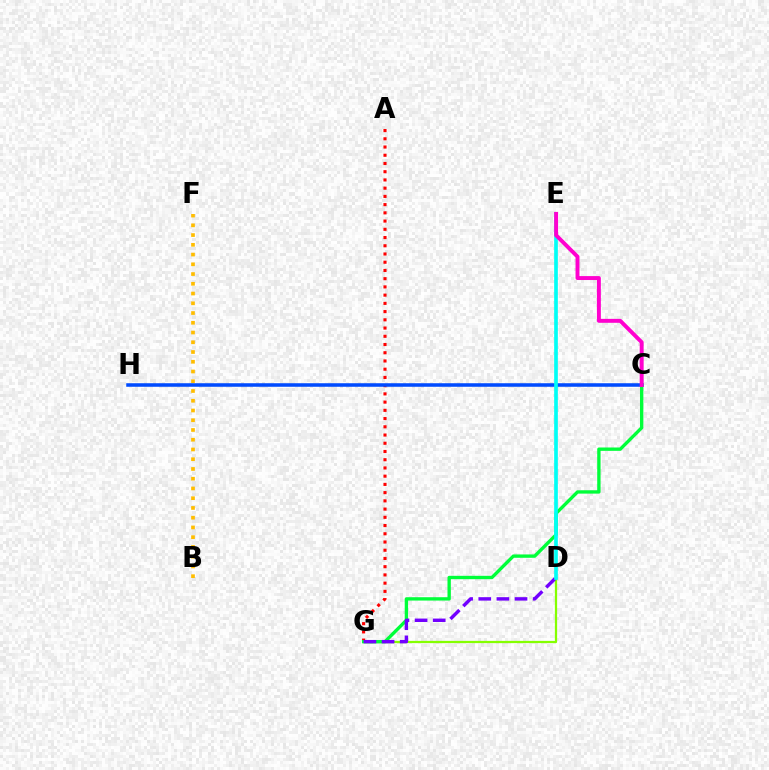{('A', 'G'): [{'color': '#ff0000', 'line_style': 'dotted', 'thickness': 2.24}], ('D', 'G'): [{'color': '#84ff00', 'line_style': 'solid', 'thickness': 1.62}, {'color': '#7200ff', 'line_style': 'dashed', 'thickness': 2.46}], ('B', 'F'): [{'color': '#ffbd00', 'line_style': 'dotted', 'thickness': 2.65}], ('C', 'H'): [{'color': '#004bff', 'line_style': 'solid', 'thickness': 2.55}], ('C', 'G'): [{'color': '#00ff39', 'line_style': 'solid', 'thickness': 2.41}], ('D', 'E'): [{'color': '#00fff6', 'line_style': 'solid', 'thickness': 2.65}], ('C', 'E'): [{'color': '#ff00cf', 'line_style': 'solid', 'thickness': 2.83}]}